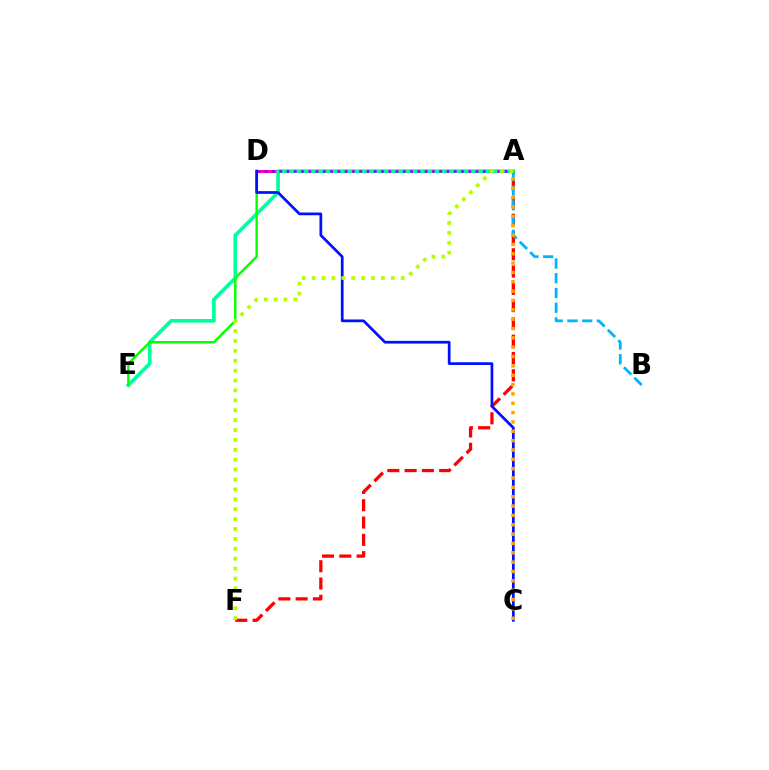{('A', 'F'): [{'color': '#ff0000', 'line_style': 'dashed', 'thickness': 2.35}, {'color': '#b3ff00', 'line_style': 'dotted', 'thickness': 2.69}], ('A', 'D'): [{'color': '#ff00bd', 'line_style': 'solid', 'thickness': 2.13}, {'color': '#9b00ff', 'line_style': 'dotted', 'thickness': 1.98}], ('A', 'E'): [{'color': '#00ff9d', 'line_style': 'solid', 'thickness': 2.63}], ('D', 'E'): [{'color': '#08ff00', 'line_style': 'solid', 'thickness': 1.75}], ('A', 'B'): [{'color': '#00b5ff', 'line_style': 'dashed', 'thickness': 2.0}], ('C', 'D'): [{'color': '#0010ff', 'line_style': 'solid', 'thickness': 1.96}], ('A', 'C'): [{'color': '#ffa500', 'line_style': 'dotted', 'thickness': 2.54}]}